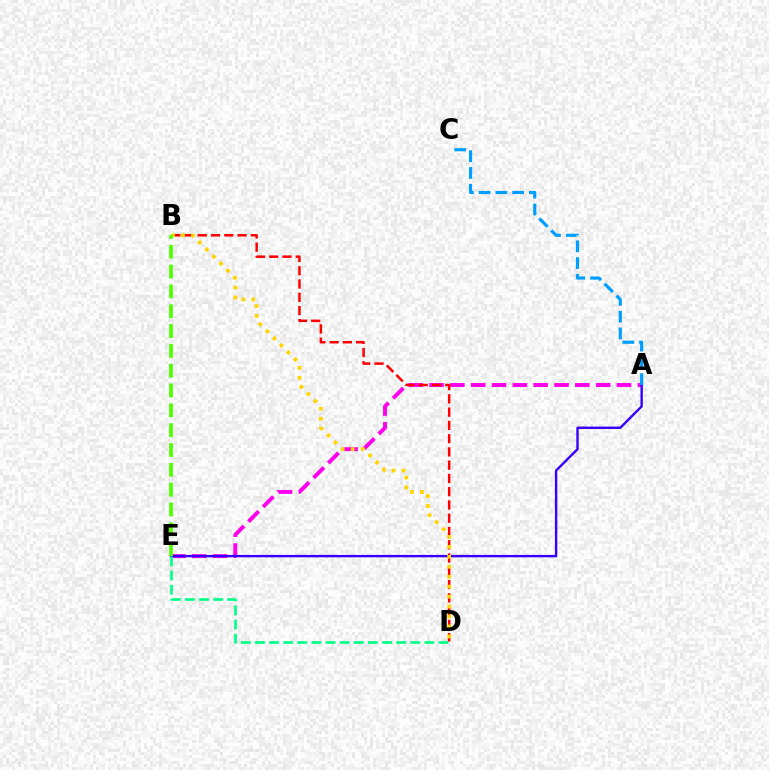{('A', 'E'): [{'color': '#ff00ed', 'line_style': 'dashed', 'thickness': 2.83}, {'color': '#3700ff', 'line_style': 'solid', 'thickness': 1.72}], ('B', 'D'): [{'color': '#ff0000', 'line_style': 'dashed', 'thickness': 1.8}, {'color': '#ffd500', 'line_style': 'dotted', 'thickness': 2.7}], ('D', 'E'): [{'color': '#00ff86', 'line_style': 'dashed', 'thickness': 1.92}], ('A', 'C'): [{'color': '#009eff', 'line_style': 'dashed', 'thickness': 2.28}], ('B', 'E'): [{'color': '#4fff00', 'line_style': 'dashed', 'thickness': 2.69}]}